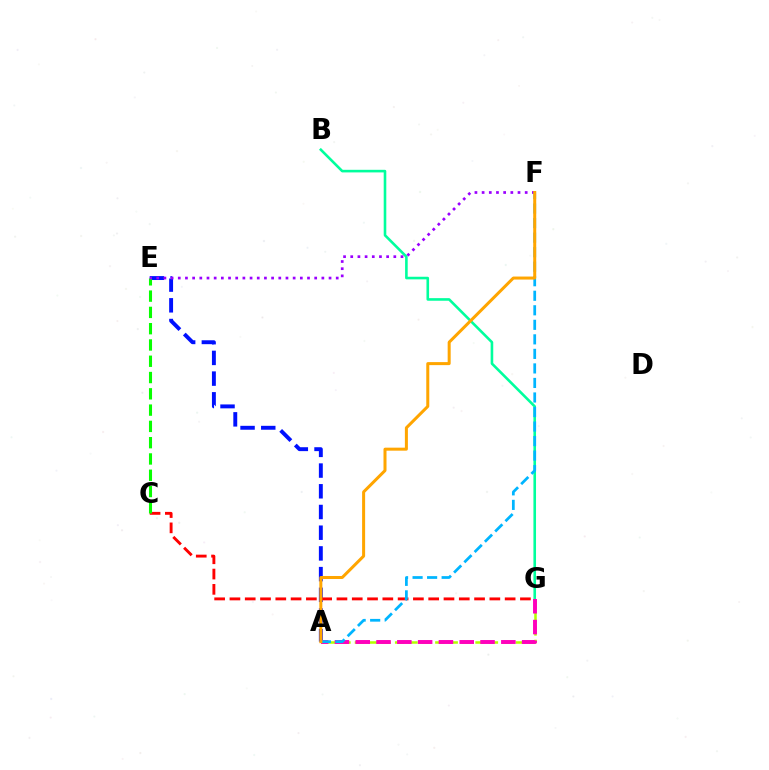{('B', 'G'): [{'color': '#00ff9d', 'line_style': 'solid', 'thickness': 1.87}], ('A', 'G'): [{'color': '#b3ff00', 'line_style': 'dashed', 'thickness': 1.82}, {'color': '#ff00bd', 'line_style': 'dashed', 'thickness': 2.83}], ('A', 'E'): [{'color': '#0010ff', 'line_style': 'dashed', 'thickness': 2.81}], ('C', 'G'): [{'color': '#ff0000', 'line_style': 'dashed', 'thickness': 2.08}], ('C', 'E'): [{'color': '#08ff00', 'line_style': 'dashed', 'thickness': 2.21}], ('E', 'F'): [{'color': '#9b00ff', 'line_style': 'dotted', 'thickness': 1.95}], ('A', 'F'): [{'color': '#00b5ff', 'line_style': 'dashed', 'thickness': 1.97}, {'color': '#ffa500', 'line_style': 'solid', 'thickness': 2.17}]}